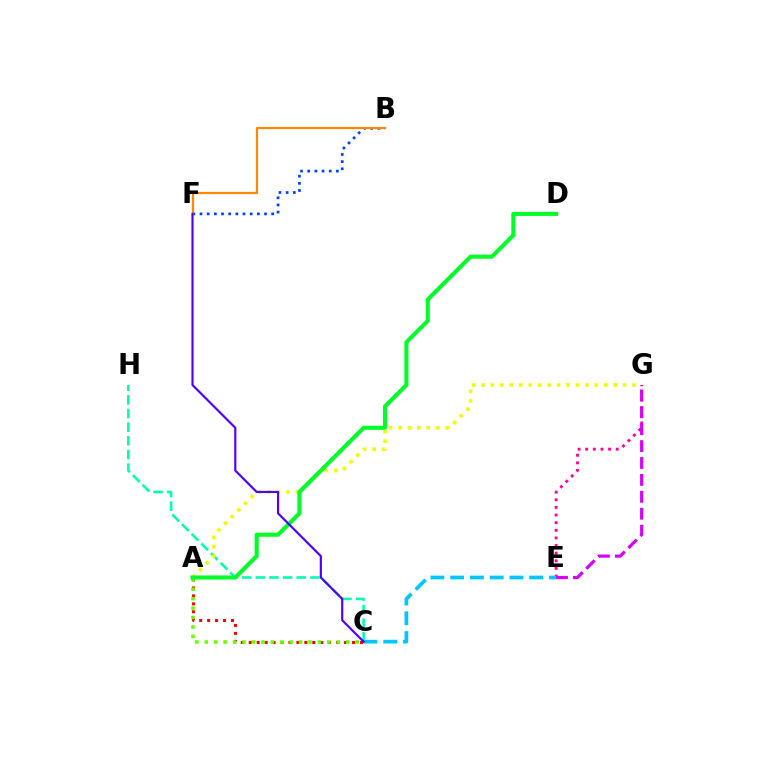{('E', 'G'): [{'color': '#ff00a0', 'line_style': 'dotted', 'thickness': 2.07}, {'color': '#d600ff', 'line_style': 'dashed', 'thickness': 2.3}], ('A', 'C'): [{'color': '#ff0000', 'line_style': 'dotted', 'thickness': 2.16}, {'color': '#66ff00', 'line_style': 'dotted', 'thickness': 2.56}], ('C', 'H'): [{'color': '#00ffaf', 'line_style': 'dashed', 'thickness': 1.86}], ('A', 'G'): [{'color': '#eeff00', 'line_style': 'dotted', 'thickness': 2.57}], ('C', 'E'): [{'color': '#00c7ff', 'line_style': 'dashed', 'thickness': 2.68}], ('B', 'F'): [{'color': '#003fff', 'line_style': 'dotted', 'thickness': 1.95}, {'color': '#ff8800', 'line_style': 'solid', 'thickness': 1.59}], ('A', 'D'): [{'color': '#00ff27', 'line_style': 'solid', 'thickness': 2.93}], ('C', 'F'): [{'color': '#4f00ff', 'line_style': 'solid', 'thickness': 1.56}]}